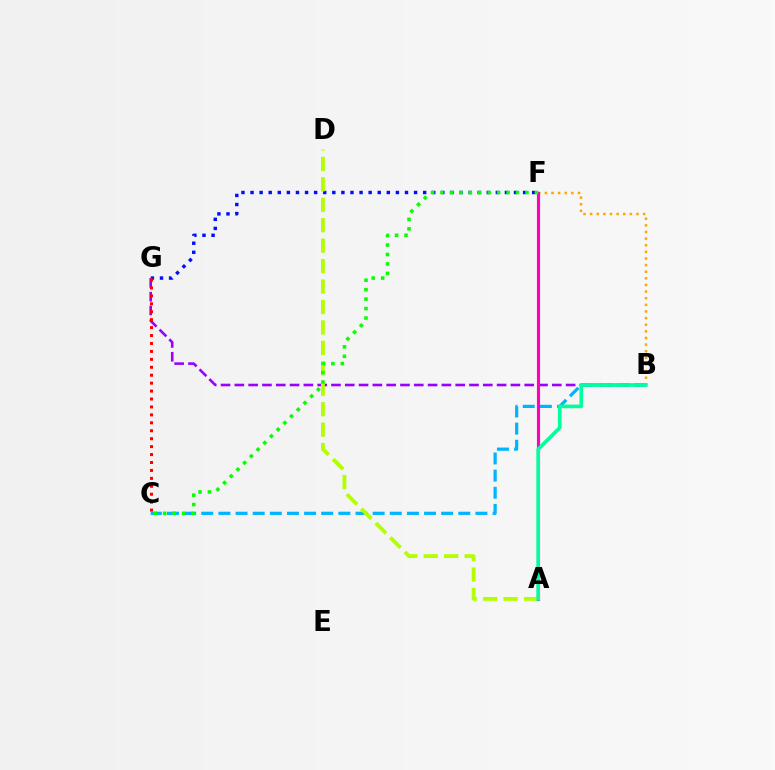{('B', 'C'): [{'color': '#00b5ff', 'line_style': 'dashed', 'thickness': 2.33}], ('F', 'G'): [{'color': '#0010ff', 'line_style': 'dotted', 'thickness': 2.47}], ('B', 'G'): [{'color': '#9b00ff', 'line_style': 'dashed', 'thickness': 1.88}], ('B', 'F'): [{'color': '#ffa500', 'line_style': 'dotted', 'thickness': 1.8}], ('A', 'D'): [{'color': '#b3ff00', 'line_style': 'dashed', 'thickness': 2.78}], ('A', 'F'): [{'color': '#ff00bd', 'line_style': 'solid', 'thickness': 2.25}], ('C', 'F'): [{'color': '#08ff00', 'line_style': 'dotted', 'thickness': 2.57}], ('A', 'B'): [{'color': '#00ff9d', 'line_style': 'solid', 'thickness': 2.63}], ('C', 'G'): [{'color': '#ff0000', 'line_style': 'dotted', 'thickness': 2.16}]}